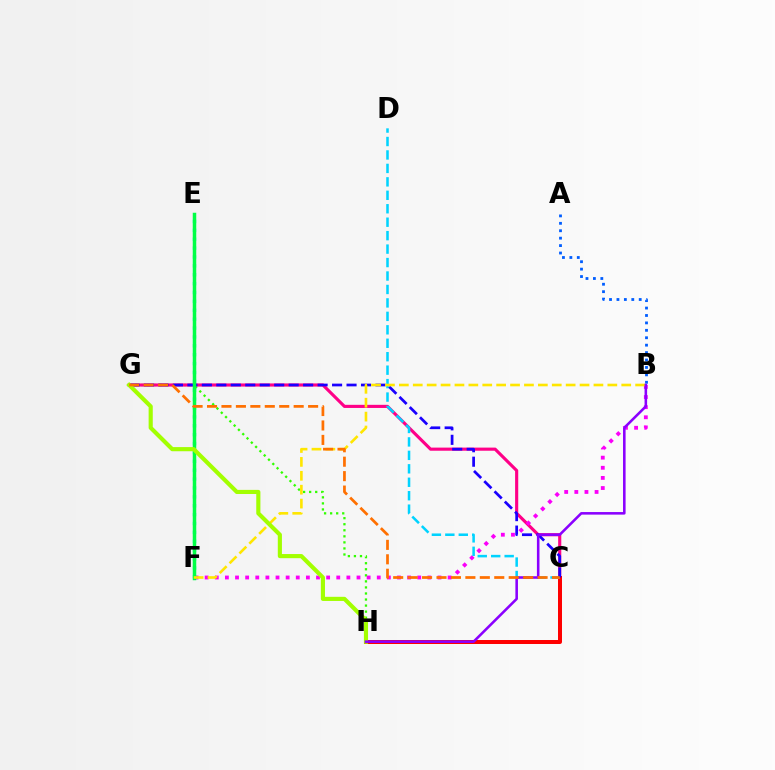{('G', 'H'): [{'color': '#31ff00', 'line_style': 'dotted', 'thickness': 1.64}, {'color': '#a2ff00', 'line_style': 'solid', 'thickness': 2.98}], ('C', 'G'): [{'color': '#ff0088', 'line_style': 'solid', 'thickness': 2.25}, {'color': '#1900ff', 'line_style': 'dashed', 'thickness': 1.97}, {'color': '#ff7000', 'line_style': 'dashed', 'thickness': 1.96}], ('B', 'F'): [{'color': '#fa00f9', 'line_style': 'dotted', 'thickness': 2.75}, {'color': '#ffe600', 'line_style': 'dashed', 'thickness': 1.89}], ('C', 'H'): [{'color': '#ff0000', 'line_style': 'solid', 'thickness': 2.87}], ('C', 'D'): [{'color': '#00d3ff', 'line_style': 'dashed', 'thickness': 1.83}], ('E', 'F'): [{'color': '#00ffbb', 'line_style': 'dotted', 'thickness': 2.41}, {'color': '#00ff45', 'line_style': 'solid', 'thickness': 2.52}], ('A', 'B'): [{'color': '#005dff', 'line_style': 'dotted', 'thickness': 2.02}], ('B', 'H'): [{'color': '#8a00ff', 'line_style': 'solid', 'thickness': 1.85}]}